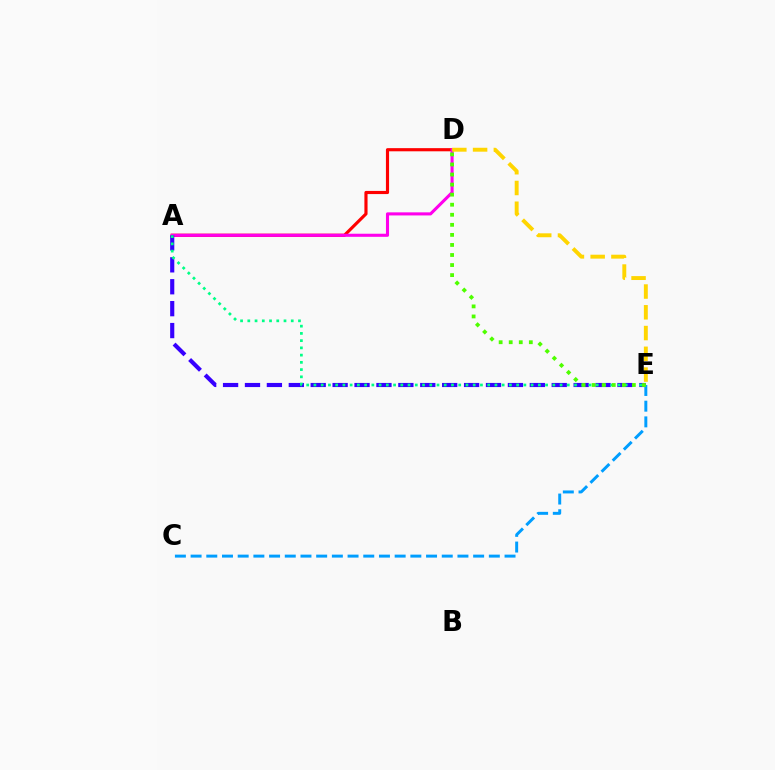{('A', 'D'): [{'color': '#ff0000', 'line_style': 'solid', 'thickness': 2.27}, {'color': '#ff00ed', 'line_style': 'solid', 'thickness': 2.22}], ('A', 'E'): [{'color': '#3700ff', 'line_style': 'dashed', 'thickness': 2.98}, {'color': '#00ff86', 'line_style': 'dotted', 'thickness': 1.97}], ('C', 'E'): [{'color': '#009eff', 'line_style': 'dashed', 'thickness': 2.13}], ('D', 'E'): [{'color': '#ffd500', 'line_style': 'dashed', 'thickness': 2.82}, {'color': '#4fff00', 'line_style': 'dotted', 'thickness': 2.73}]}